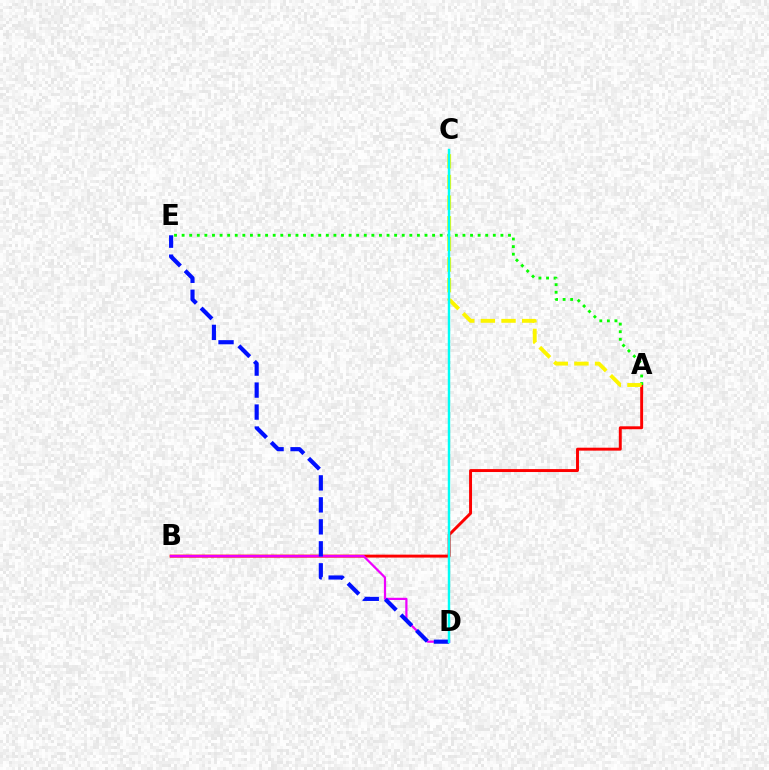{('A', 'B'): [{'color': '#ff0000', 'line_style': 'solid', 'thickness': 2.12}], ('A', 'E'): [{'color': '#08ff00', 'line_style': 'dotted', 'thickness': 2.06}], ('B', 'D'): [{'color': '#ee00ff', 'line_style': 'solid', 'thickness': 1.6}], ('A', 'C'): [{'color': '#fcf500', 'line_style': 'dashed', 'thickness': 2.8}], ('D', 'E'): [{'color': '#0010ff', 'line_style': 'dashed', 'thickness': 2.99}], ('C', 'D'): [{'color': '#00fff6', 'line_style': 'solid', 'thickness': 1.75}]}